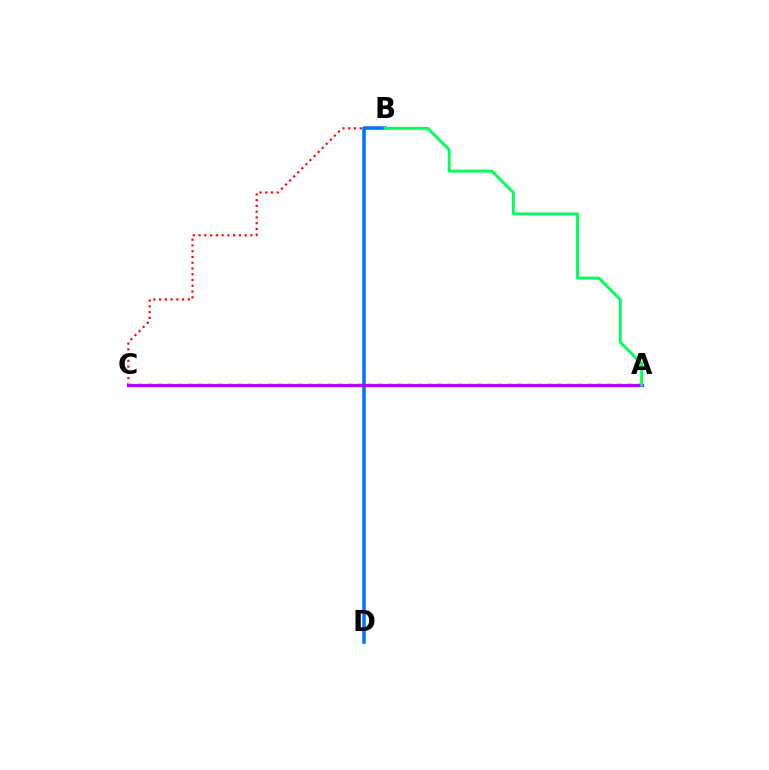{('B', 'C'): [{'color': '#ff0000', 'line_style': 'dotted', 'thickness': 1.57}], ('A', 'C'): [{'color': '#d1ff00', 'line_style': 'dotted', 'thickness': 2.71}, {'color': '#b900ff', 'line_style': 'solid', 'thickness': 2.32}], ('B', 'D'): [{'color': '#0074ff', 'line_style': 'solid', 'thickness': 2.54}], ('A', 'B'): [{'color': '#00ff5c', 'line_style': 'solid', 'thickness': 2.1}]}